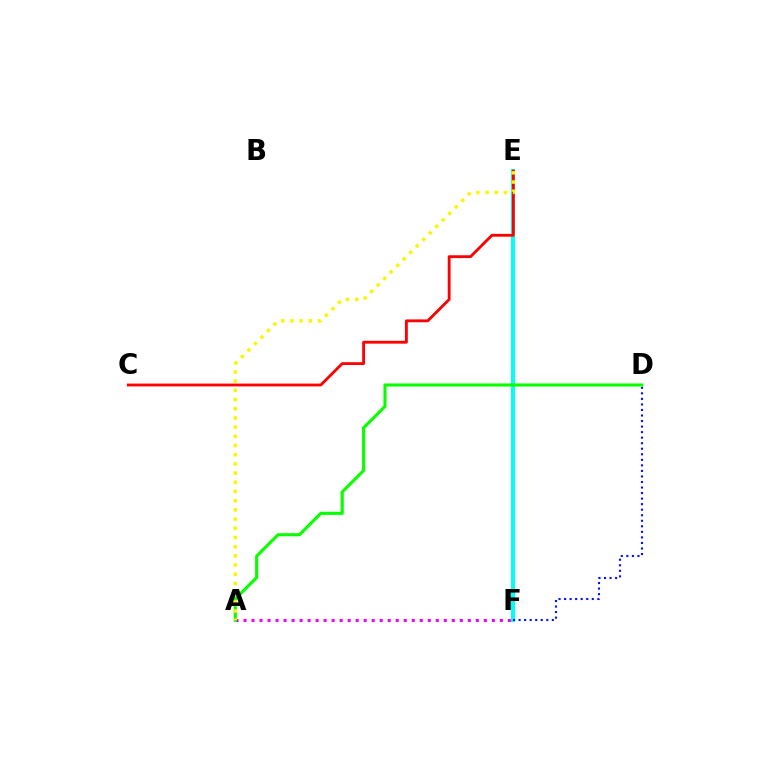{('E', 'F'): [{'color': '#00fff6', 'line_style': 'solid', 'thickness': 2.9}], ('D', 'F'): [{'color': '#0010ff', 'line_style': 'dotted', 'thickness': 1.51}], ('A', 'F'): [{'color': '#ee00ff', 'line_style': 'dotted', 'thickness': 2.18}], ('A', 'D'): [{'color': '#08ff00', 'line_style': 'solid', 'thickness': 2.24}], ('C', 'E'): [{'color': '#ff0000', 'line_style': 'solid', 'thickness': 2.04}], ('A', 'E'): [{'color': '#fcf500', 'line_style': 'dotted', 'thickness': 2.5}]}